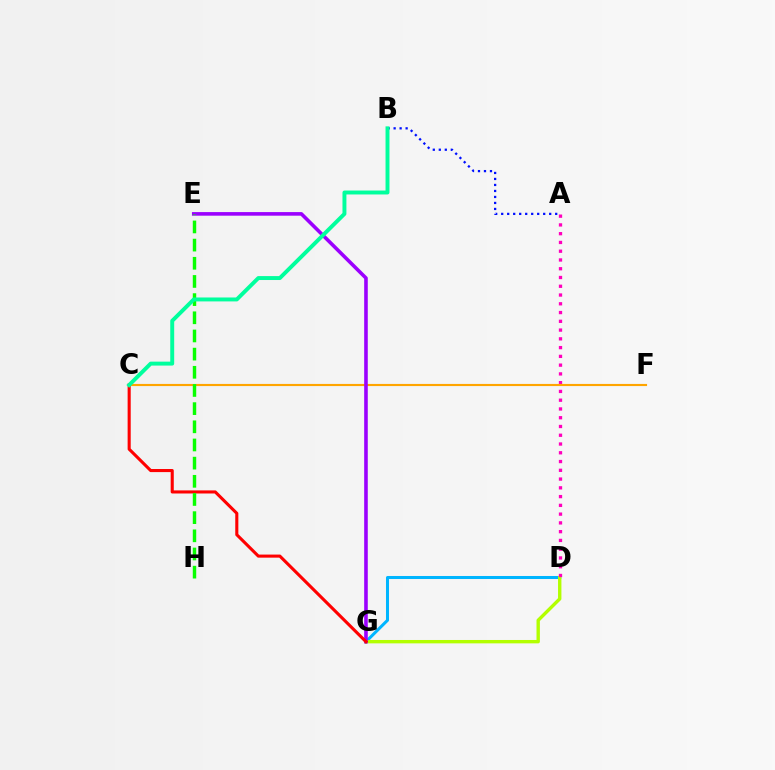{('D', 'G'): [{'color': '#00b5ff', 'line_style': 'solid', 'thickness': 2.18}, {'color': '#b3ff00', 'line_style': 'solid', 'thickness': 2.43}], ('A', 'B'): [{'color': '#0010ff', 'line_style': 'dotted', 'thickness': 1.63}], ('A', 'D'): [{'color': '#ff00bd', 'line_style': 'dotted', 'thickness': 2.38}], ('C', 'F'): [{'color': '#ffa500', 'line_style': 'solid', 'thickness': 1.53}], ('E', 'G'): [{'color': '#9b00ff', 'line_style': 'solid', 'thickness': 2.59}], ('C', 'G'): [{'color': '#ff0000', 'line_style': 'solid', 'thickness': 2.22}], ('E', 'H'): [{'color': '#08ff00', 'line_style': 'dashed', 'thickness': 2.47}], ('B', 'C'): [{'color': '#00ff9d', 'line_style': 'solid', 'thickness': 2.83}]}